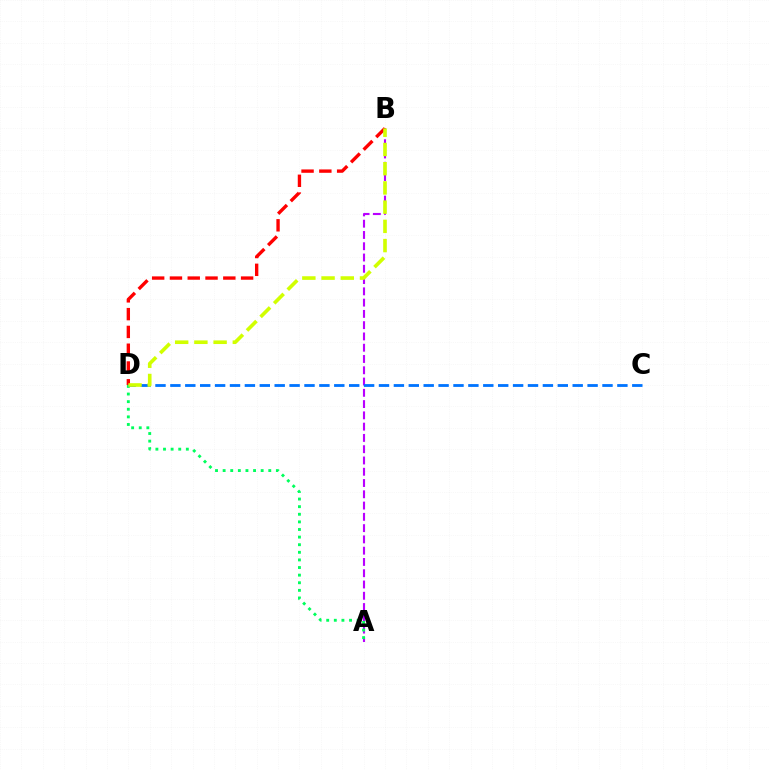{('A', 'B'): [{'color': '#b900ff', 'line_style': 'dashed', 'thickness': 1.53}], ('A', 'D'): [{'color': '#00ff5c', 'line_style': 'dotted', 'thickness': 2.07}], ('B', 'D'): [{'color': '#ff0000', 'line_style': 'dashed', 'thickness': 2.42}, {'color': '#d1ff00', 'line_style': 'dashed', 'thickness': 2.61}], ('C', 'D'): [{'color': '#0074ff', 'line_style': 'dashed', 'thickness': 2.02}]}